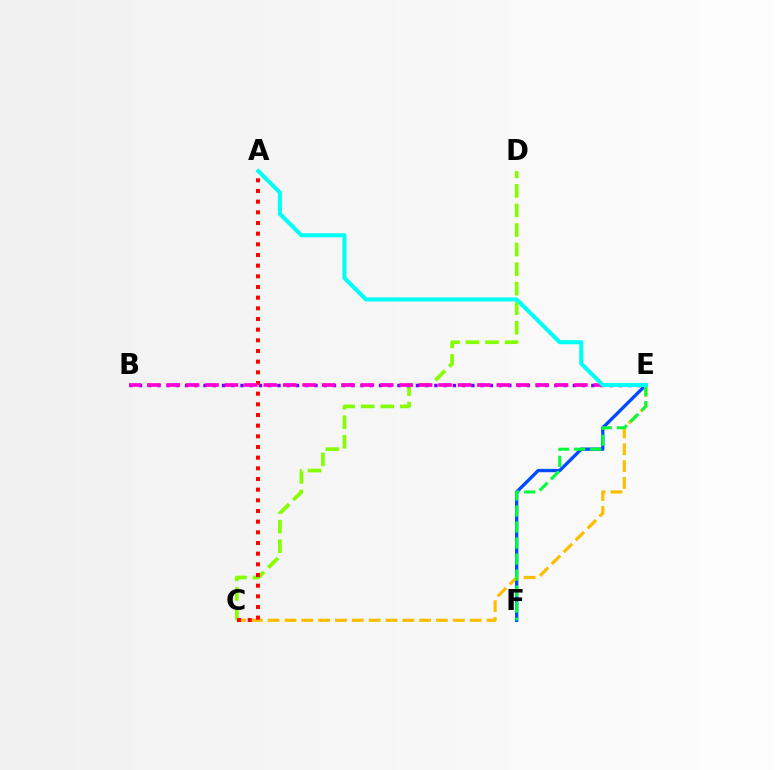{('C', 'D'): [{'color': '#84ff00', 'line_style': 'dashed', 'thickness': 2.66}], ('E', 'F'): [{'color': '#004bff', 'line_style': 'solid', 'thickness': 2.4}, {'color': '#00ff39', 'line_style': 'dashed', 'thickness': 2.18}], ('C', 'E'): [{'color': '#ffbd00', 'line_style': 'dashed', 'thickness': 2.29}], ('B', 'E'): [{'color': '#7200ff', 'line_style': 'dotted', 'thickness': 2.51}, {'color': '#ff00cf', 'line_style': 'dashed', 'thickness': 2.64}], ('A', 'C'): [{'color': '#ff0000', 'line_style': 'dotted', 'thickness': 2.9}], ('A', 'E'): [{'color': '#00fff6', 'line_style': 'solid', 'thickness': 2.93}]}